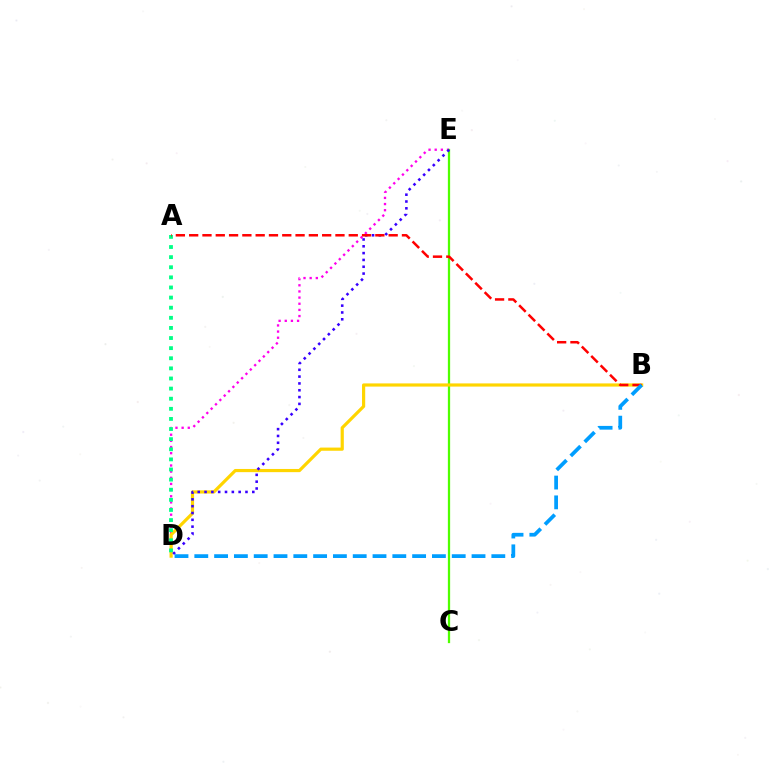{('D', 'E'): [{'color': '#ff00ed', 'line_style': 'dotted', 'thickness': 1.67}, {'color': '#3700ff', 'line_style': 'dotted', 'thickness': 1.85}], ('C', 'E'): [{'color': '#4fff00', 'line_style': 'solid', 'thickness': 1.63}], ('B', 'D'): [{'color': '#ffd500', 'line_style': 'solid', 'thickness': 2.29}, {'color': '#009eff', 'line_style': 'dashed', 'thickness': 2.69}], ('A', 'D'): [{'color': '#00ff86', 'line_style': 'dotted', 'thickness': 2.75}], ('A', 'B'): [{'color': '#ff0000', 'line_style': 'dashed', 'thickness': 1.81}]}